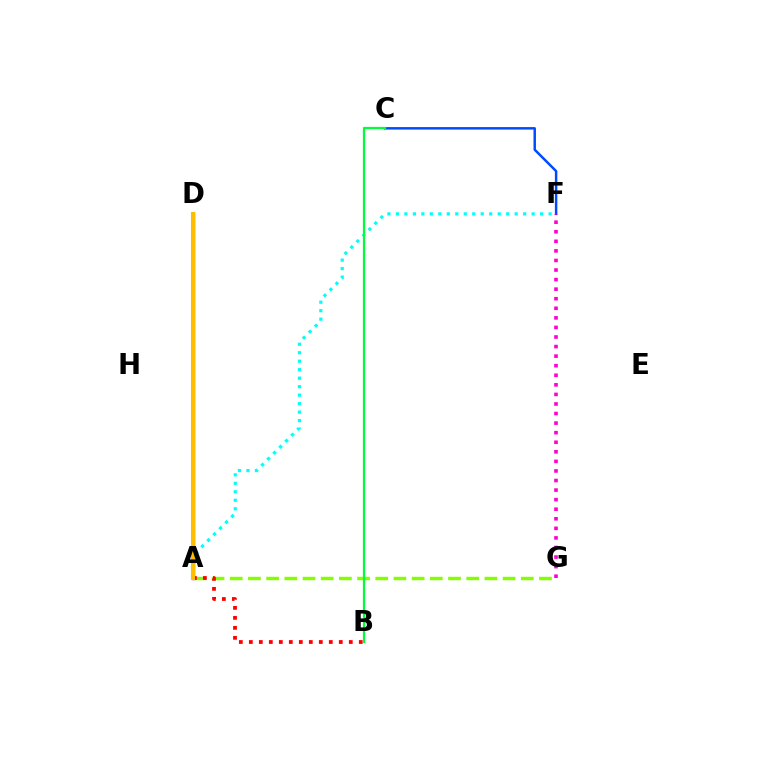{('A', 'F'): [{'color': '#00fff6', 'line_style': 'dotted', 'thickness': 2.31}], ('A', 'D'): [{'color': '#7200ff', 'line_style': 'solid', 'thickness': 2.39}, {'color': '#ffbd00', 'line_style': 'solid', 'thickness': 2.94}], ('A', 'G'): [{'color': '#84ff00', 'line_style': 'dashed', 'thickness': 2.47}], ('A', 'B'): [{'color': '#ff0000', 'line_style': 'dotted', 'thickness': 2.72}], ('C', 'F'): [{'color': '#004bff', 'line_style': 'solid', 'thickness': 1.79}], ('B', 'C'): [{'color': '#00ff39', 'line_style': 'solid', 'thickness': 1.62}], ('F', 'G'): [{'color': '#ff00cf', 'line_style': 'dotted', 'thickness': 2.6}]}